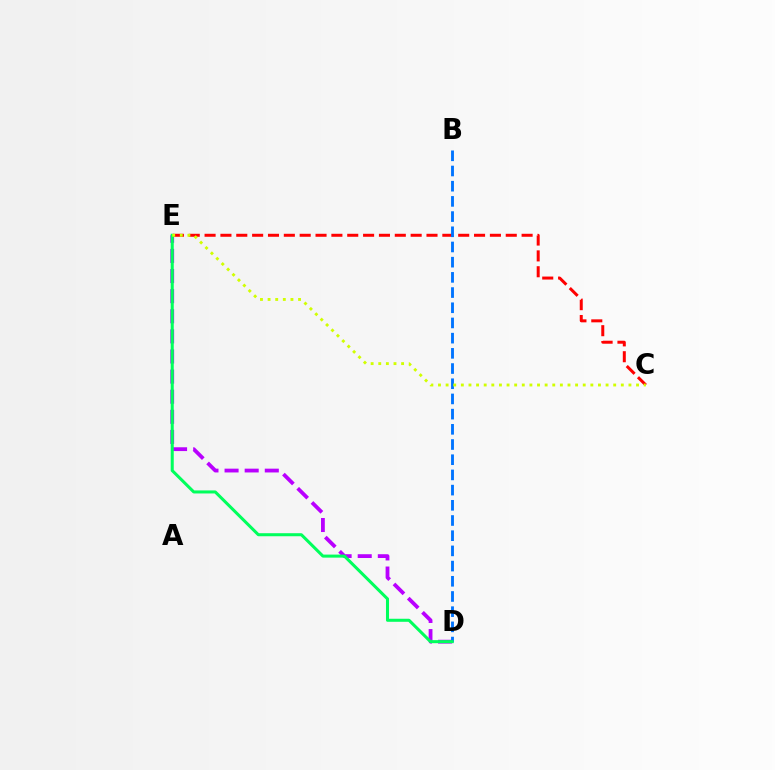{('D', 'E'): [{'color': '#b900ff', 'line_style': 'dashed', 'thickness': 2.73}, {'color': '#00ff5c', 'line_style': 'solid', 'thickness': 2.19}], ('C', 'E'): [{'color': '#ff0000', 'line_style': 'dashed', 'thickness': 2.15}, {'color': '#d1ff00', 'line_style': 'dotted', 'thickness': 2.07}], ('B', 'D'): [{'color': '#0074ff', 'line_style': 'dashed', 'thickness': 2.06}]}